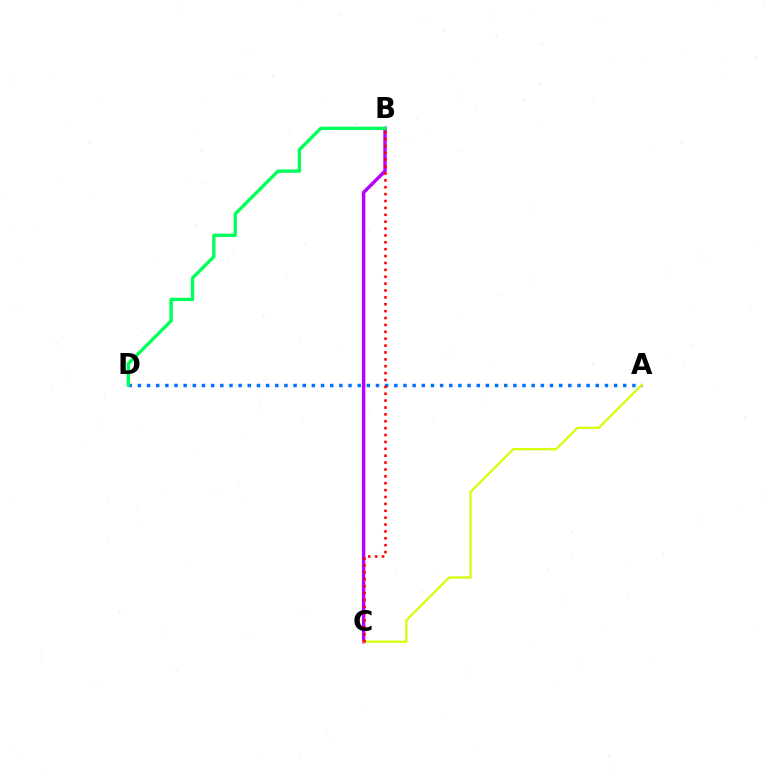{('A', 'D'): [{'color': '#0074ff', 'line_style': 'dotted', 'thickness': 2.49}], ('B', 'C'): [{'color': '#b900ff', 'line_style': 'solid', 'thickness': 2.47}, {'color': '#ff0000', 'line_style': 'dotted', 'thickness': 1.87}], ('A', 'C'): [{'color': '#d1ff00', 'line_style': 'solid', 'thickness': 1.55}], ('B', 'D'): [{'color': '#00ff5c', 'line_style': 'solid', 'thickness': 2.41}]}